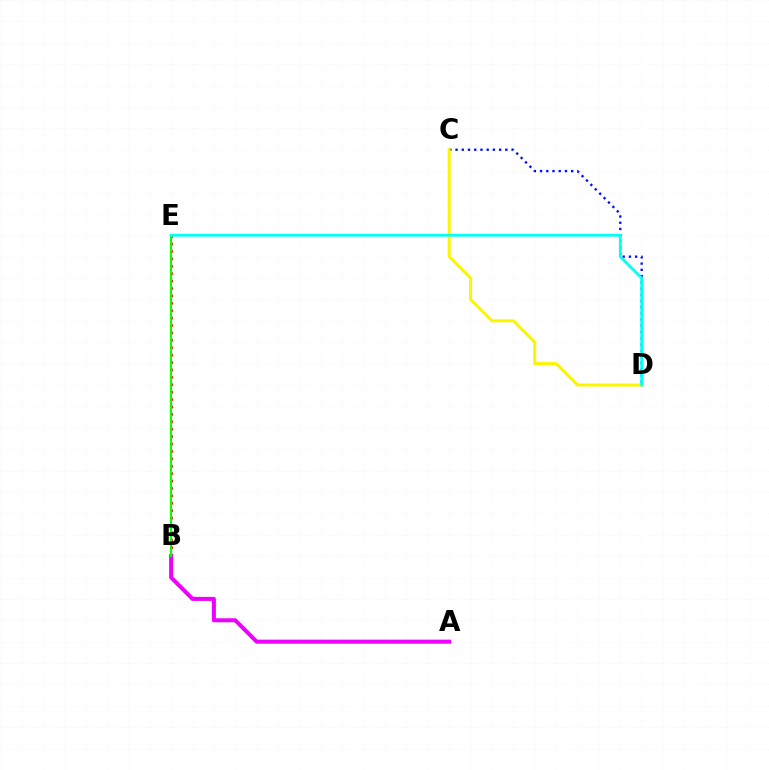{('B', 'E'): [{'color': '#ff0000', 'line_style': 'dotted', 'thickness': 2.01}, {'color': '#08ff00', 'line_style': 'solid', 'thickness': 1.57}], ('A', 'B'): [{'color': '#ee00ff', 'line_style': 'solid', 'thickness': 2.9}], ('C', 'D'): [{'color': '#0010ff', 'line_style': 'dotted', 'thickness': 1.69}, {'color': '#fcf500', 'line_style': 'solid', 'thickness': 2.14}], ('D', 'E'): [{'color': '#00fff6', 'line_style': 'solid', 'thickness': 1.97}]}